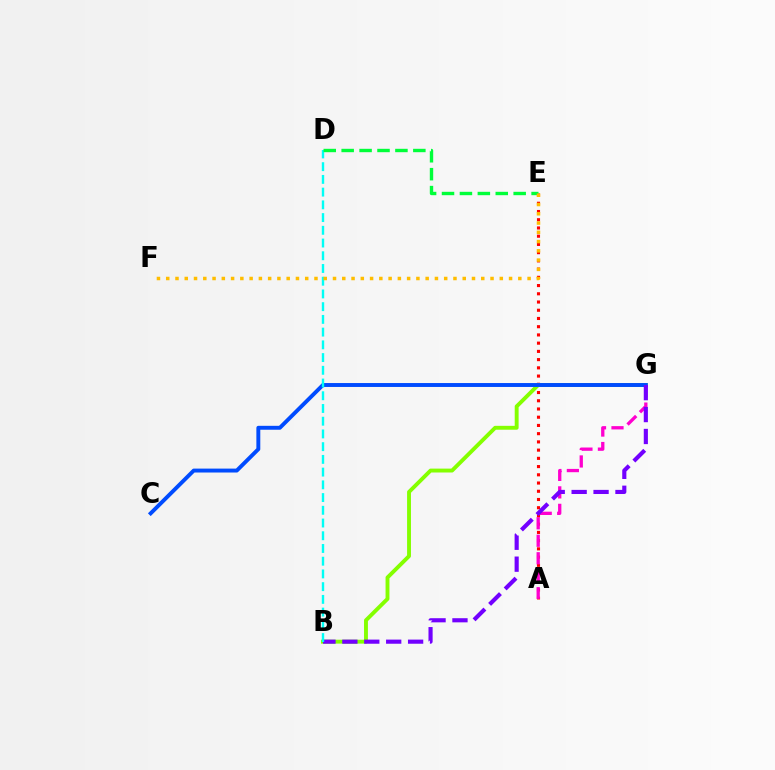{('A', 'E'): [{'color': '#ff0000', 'line_style': 'dotted', 'thickness': 2.24}], ('B', 'G'): [{'color': '#84ff00', 'line_style': 'solid', 'thickness': 2.8}, {'color': '#7200ff', 'line_style': 'dashed', 'thickness': 2.98}], ('A', 'G'): [{'color': '#ff00cf', 'line_style': 'dashed', 'thickness': 2.37}], ('C', 'G'): [{'color': '#004bff', 'line_style': 'solid', 'thickness': 2.82}], ('B', 'D'): [{'color': '#00fff6', 'line_style': 'dashed', 'thickness': 1.73}], ('D', 'E'): [{'color': '#00ff39', 'line_style': 'dashed', 'thickness': 2.43}], ('E', 'F'): [{'color': '#ffbd00', 'line_style': 'dotted', 'thickness': 2.52}]}